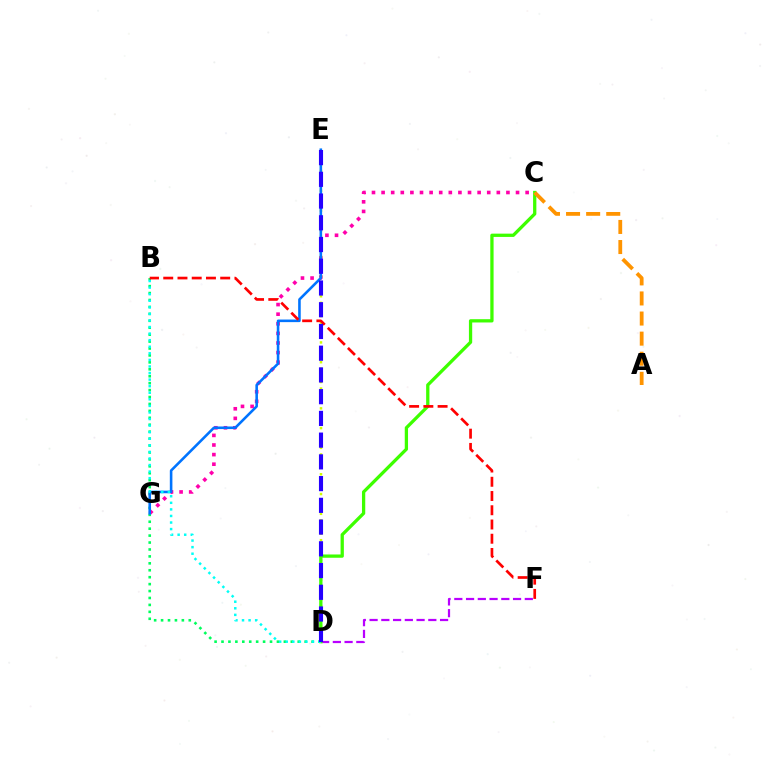{('C', 'G'): [{'color': '#ff00ac', 'line_style': 'dotted', 'thickness': 2.61}], ('D', 'E'): [{'color': '#d1ff00', 'line_style': 'dotted', 'thickness': 1.79}, {'color': '#2500ff', 'line_style': 'dashed', 'thickness': 2.95}], ('D', 'F'): [{'color': '#b900ff', 'line_style': 'dashed', 'thickness': 1.6}], ('B', 'D'): [{'color': '#00ff5c', 'line_style': 'dotted', 'thickness': 1.88}, {'color': '#00fff6', 'line_style': 'dotted', 'thickness': 1.79}], ('C', 'D'): [{'color': '#3dff00', 'line_style': 'solid', 'thickness': 2.36}], ('E', 'G'): [{'color': '#0074ff', 'line_style': 'solid', 'thickness': 1.86}], ('A', 'C'): [{'color': '#ff9400', 'line_style': 'dashed', 'thickness': 2.73}], ('B', 'F'): [{'color': '#ff0000', 'line_style': 'dashed', 'thickness': 1.93}]}